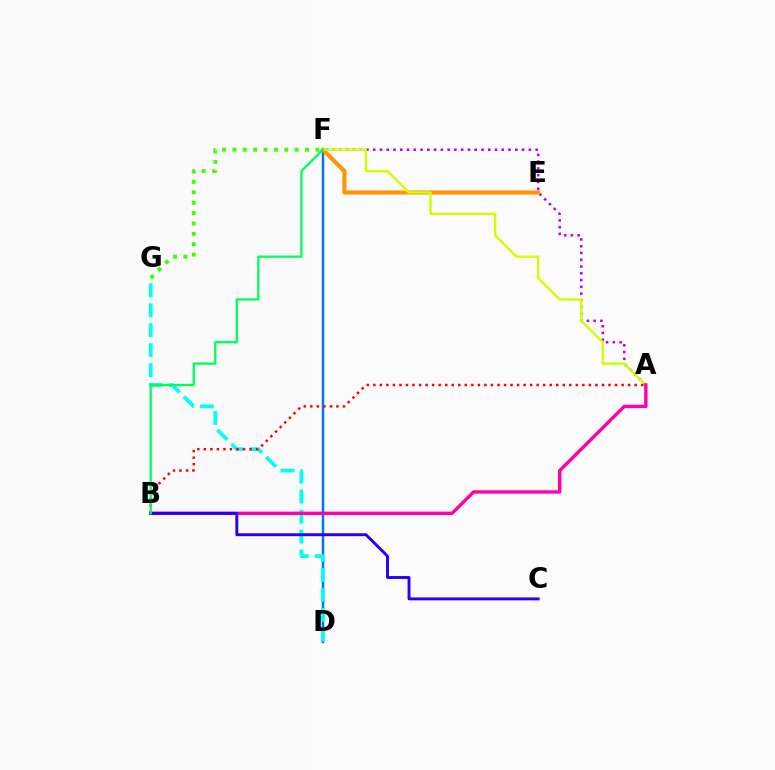{('A', 'F'): [{'color': '#b900ff', 'line_style': 'dotted', 'thickness': 1.84}, {'color': '#d1ff00', 'line_style': 'solid', 'thickness': 1.73}], ('D', 'F'): [{'color': '#0074ff', 'line_style': 'solid', 'thickness': 1.77}], ('F', 'G'): [{'color': '#3dff00', 'line_style': 'dotted', 'thickness': 2.82}], ('E', 'F'): [{'color': '#ff9400', 'line_style': 'solid', 'thickness': 2.96}], ('D', 'G'): [{'color': '#00fff6', 'line_style': 'dashed', 'thickness': 2.71}], ('A', 'B'): [{'color': '#ff00ac', 'line_style': 'solid', 'thickness': 2.44}, {'color': '#ff0000', 'line_style': 'dotted', 'thickness': 1.77}], ('B', 'C'): [{'color': '#2500ff', 'line_style': 'solid', 'thickness': 2.11}], ('B', 'F'): [{'color': '#00ff5c', 'line_style': 'solid', 'thickness': 1.65}]}